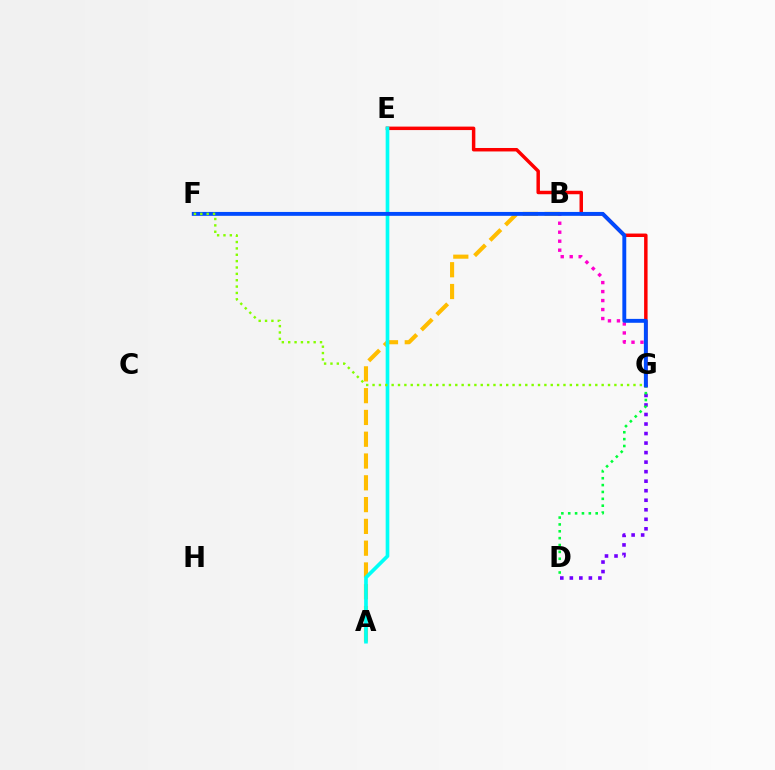{('E', 'G'): [{'color': '#ff0000', 'line_style': 'solid', 'thickness': 2.5}], ('D', 'G'): [{'color': '#7200ff', 'line_style': 'dotted', 'thickness': 2.59}, {'color': '#00ff39', 'line_style': 'dotted', 'thickness': 1.87}], ('A', 'B'): [{'color': '#ffbd00', 'line_style': 'dashed', 'thickness': 2.96}], ('A', 'E'): [{'color': '#00fff6', 'line_style': 'solid', 'thickness': 2.64}], ('B', 'G'): [{'color': '#ff00cf', 'line_style': 'dotted', 'thickness': 2.44}], ('F', 'G'): [{'color': '#004bff', 'line_style': 'solid', 'thickness': 2.8}, {'color': '#84ff00', 'line_style': 'dotted', 'thickness': 1.73}]}